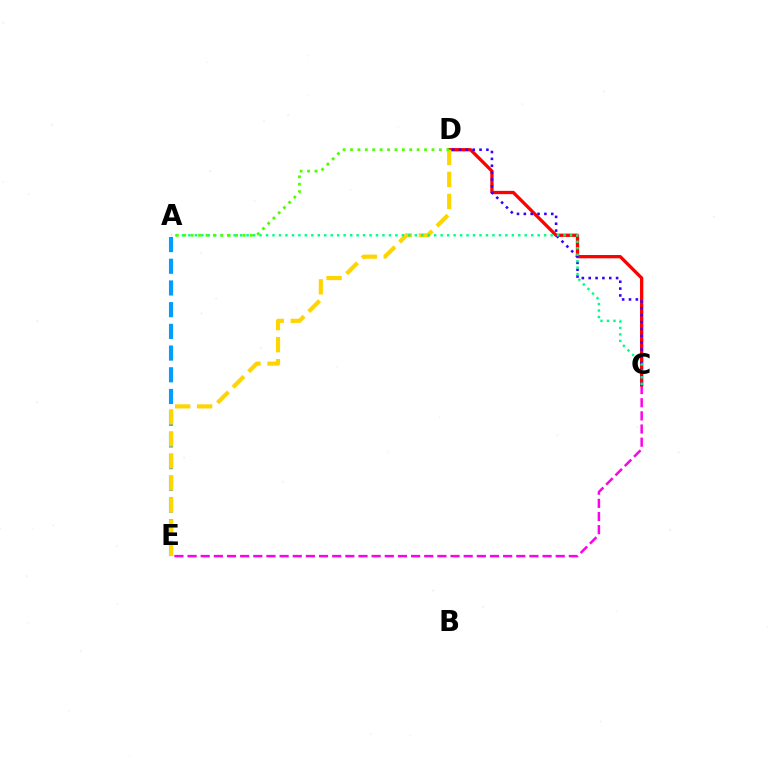{('C', 'E'): [{'color': '#ff00ed', 'line_style': 'dashed', 'thickness': 1.79}], ('A', 'E'): [{'color': '#009eff', 'line_style': 'dashed', 'thickness': 2.95}], ('C', 'D'): [{'color': '#ff0000', 'line_style': 'solid', 'thickness': 2.37}, {'color': '#3700ff', 'line_style': 'dotted', 'thickness': 1.86}], ('D', 'E'): [{'color': '#ffd500', 'line_style': 'dashed', 'thickness': 2.99}], ('A', 'C'): [{'color': '#00ff86', 'line_style': 'dotted', 'thickness': 1.76}], ('A', 'D'): [{'color': '#4fff00', 'line_style': 'dotted', 'thickness': 2.01}]}